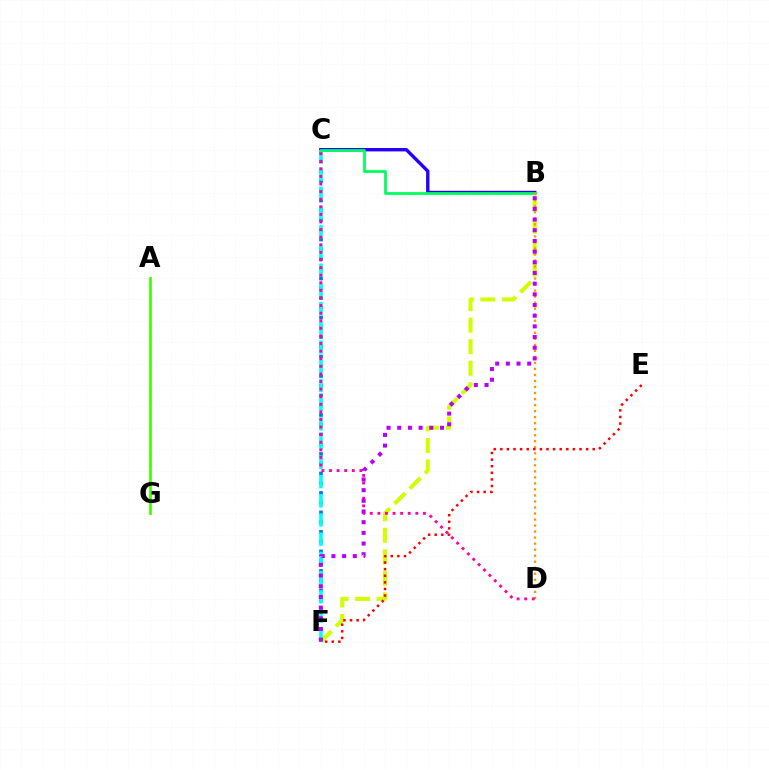{('B', 'C'): [{'color': '#2500ff', 'line_style': 'solid', 'thickness': 2.44}, {'color': '#00ff5c', 'line_style': 'solid', 'thickness': 1.99}], ('B', 'F'): [{'color': '#d1ff00', 'line_style': 'dashed', 'thickness': 2.92}, {'color': '#b900ff', 'line_style': 'dotted', 'thickness': 2.9}], ('C', 'F'): [{'color': '#0074ff', 'line_style': 'dotted', 'thickness': 2.65}, {'color': '#00fff6', 'line_style': 'dashed', 'thickness': 2.61}], ('B', 'D'): [{'color': '#ff9400', 'line_style': 'dotted', 'thickness': 1.64}], ('C', 'D'): [{'color': '#ff00ac', 'line_style': 'dotted', 'thickness': 2.06}], ('E', 'F'): [{'color': '#ff0000', 'line_style': 'dotted', 'thickness': 1.79}], ('A', 'G'): [{'color': '#3dff00', 'line_style': 'solid', 'thickness': 1.95}]}